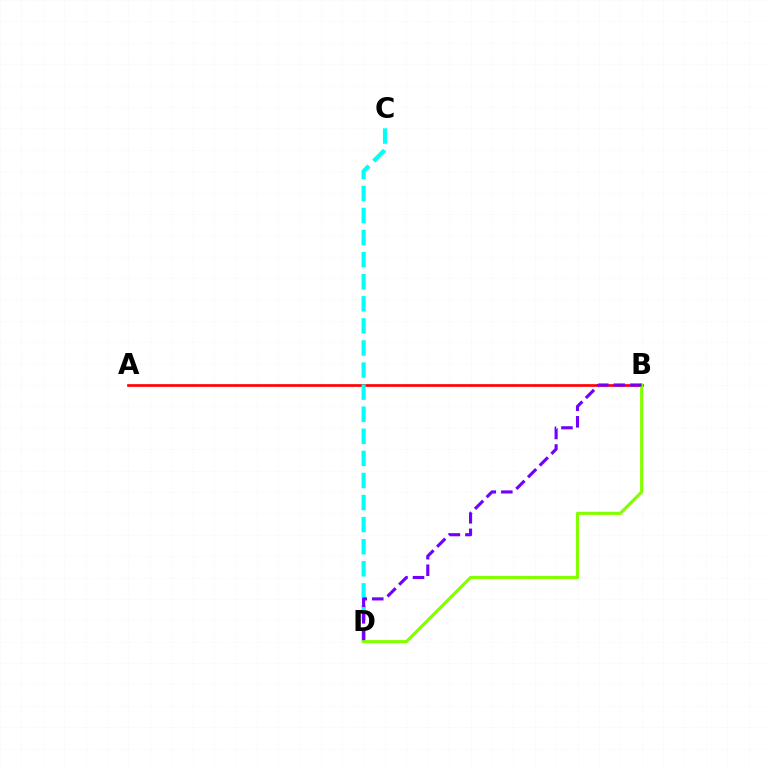{('A', 'B'): [{'color': '#ff0000', 'line_style': 'solid', 'thickness': 1.94}], ('C', 'D'): [{'color': '#00fff6', 'line_style': 'dashed', 'thickness': 3.0}], ('B', 'D'): [{'color': '#84ff00', 'line_style': 'solid', 'thickness': 2.27}, {'color': '#7200ff', 'line_style': 'dashed', 'thickness': 2.25}]}